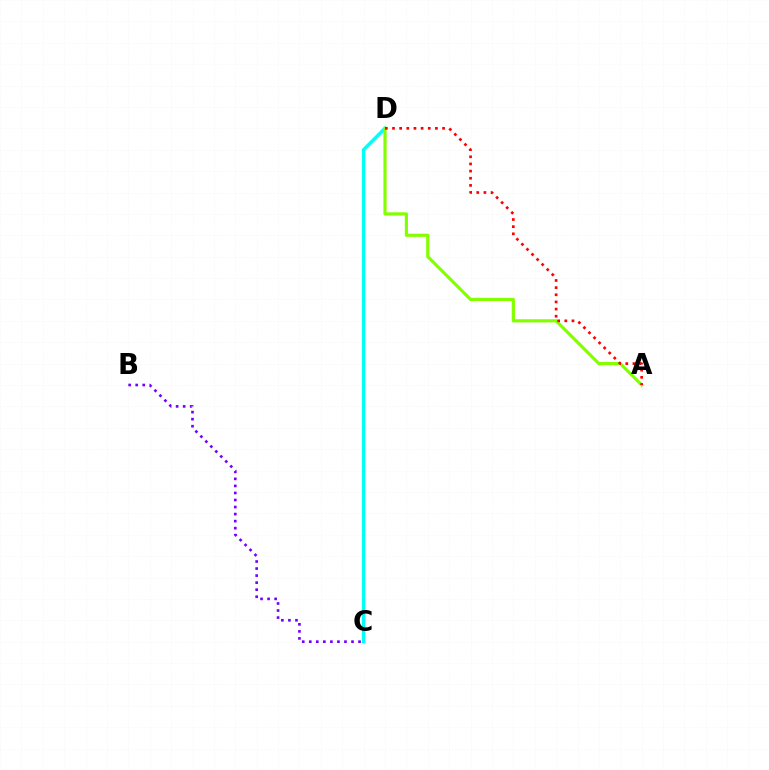{('B', 'C'): [{'color': '#7200ff', 'line_style': 'dotted', 'thickness': 1.91}], ('C', 'D'): [{'color': '#00fff6', 'line_style': 'solid', 'thickness': 2.45}], ('A', 'D'): [{'color': '#84ff00', 'line_style': 'solid', 'thickness': 2.29}, {'color': '#ff0000', 'line_style': 'dotted', 'thickness': 1.94}]}